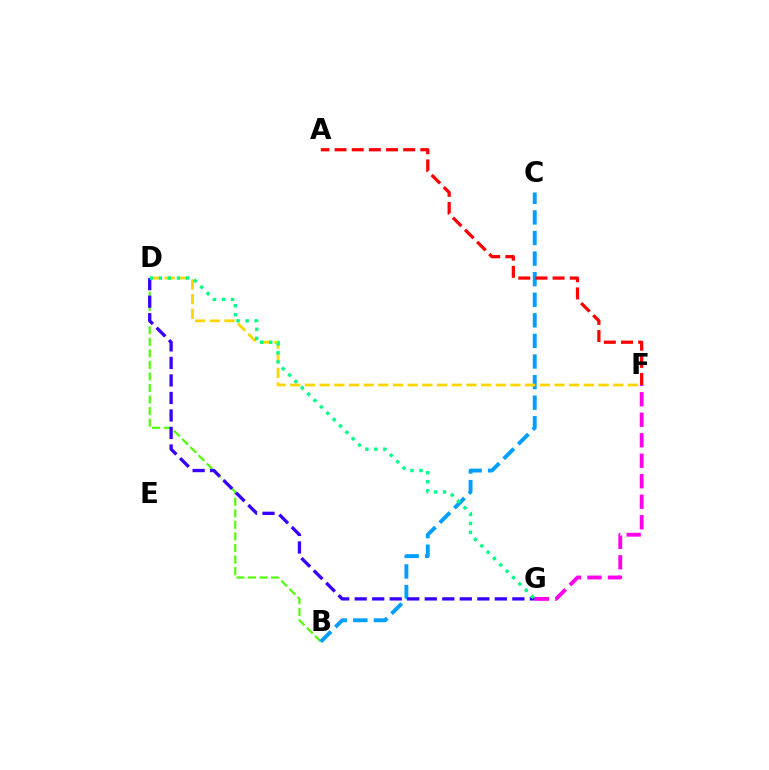{('B', 'D'): [{'color': '#4fff00', 'line_style': 'dashed', 'thickness': 1.57}], ('B', 'C'): [{'color': '#009eff', 'line_style': 'dashed', 'thickness': 2.8}], ('D', 'F'): [{'color': '#ffd500', 'line_style': 'dashed', 'thickness': 1.99}], ('D', 'G'): [{'color': '#3700ff', 'line_style': 'dashed', 'thickness': 2.38}, {'color': '#00ff86', 'line_style': 'dotted', 'thickness': 2.44}], ('F', 'G'): [{'color': '#ff00ed', 'line_style': 'dashed', 'thickness': 2.78}], ('A', 'F'): [{'color': '#ff0000', 'line_style': 'dashed', 'thickness': 2.33}]}